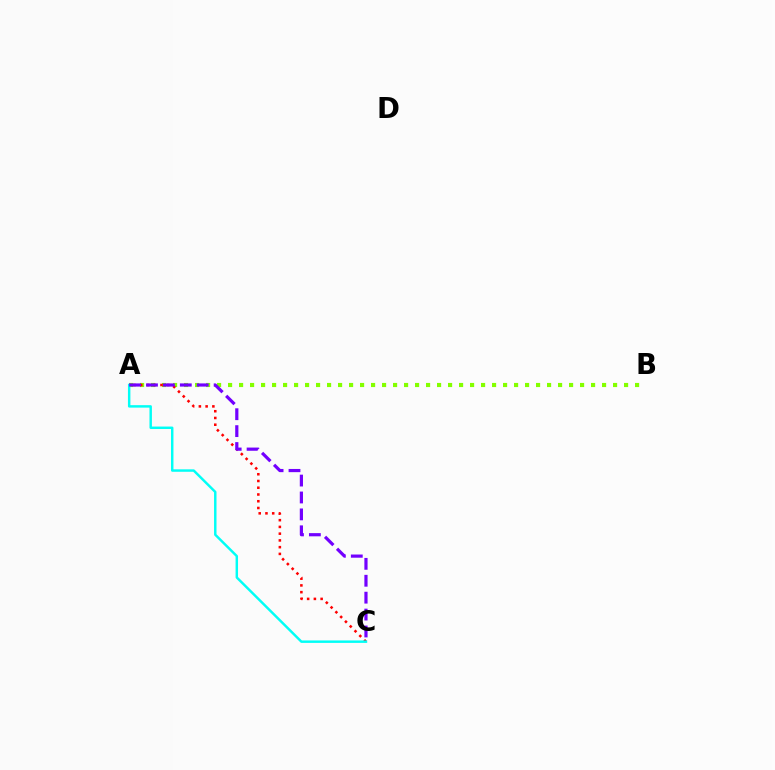{('A', 'B'): [{'color': '#84ff00', 'line_style': 'dotted', 'thickness': 2.99}], ('A', 'C'): [{'color': '#ff0000', 'line_style': 'dotted', 'thickness': 1.83}, {'color': '#00fff6', 'line_style': 'solid', 'thickness': 1.77}, {'color': '#7200ff', 'line_style': 'dashed', 'thickness': 2.3}]}